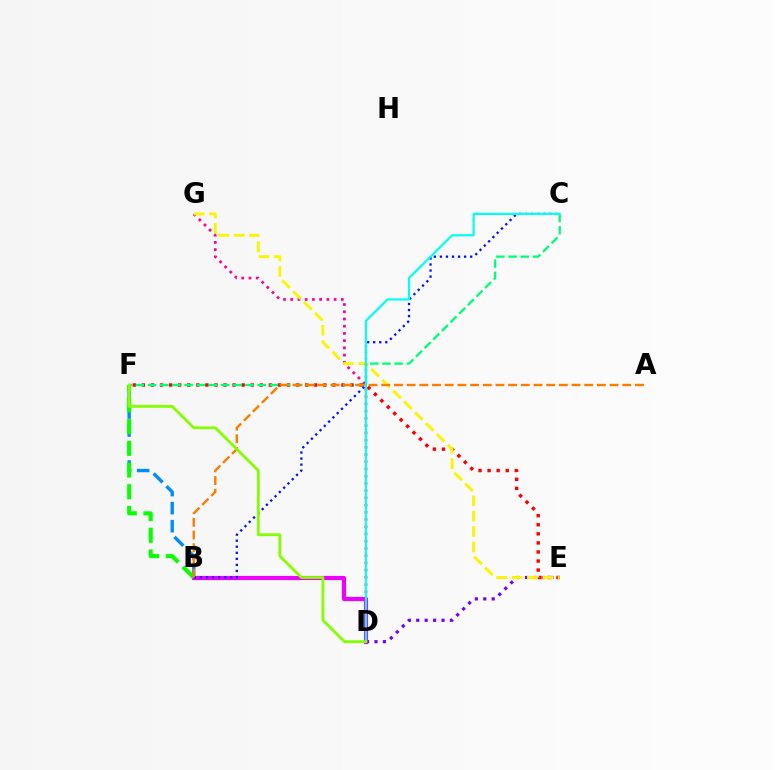{('B', 'D'): [{'color': '#ee00ff', 'line_style': 'solid', 'thickness': 2.99}], ('D', 'E'): [{'color': '#7200ff', 'line_style': 'dotted', 'thickness': 2.29}], ('B', 'F'): [{'color': '#008cff', 'line_style': 'dashed', 'thickness': 2.45}, {'color': '#08ff00', 'line_style': 'dashed', 'thickness': 2.95}], ('D', 'G'): [{'color': '#ff0094', 'line_style': 'dotted', 'thickness': 1.96}], ('E', 'F'): [{'color': '#ff0000', 'line_style': 'dotted', 'thickness': 2.46}], ('E', 'G'): [{'color': '#fcf500', 'line_style': 'dashed', 'thickness': 2.09}], ('C', 'F'): [{'color': '#00ff74', 'line_style': 'dashed', 'thickness': 1.65}], ('B', 'C'): [{'color': '#0010ff', 'line_style': 'dotted', 'thickness': 1.65}], ('C', 'D'): [{'color': '#00fff6', 'line_style': 'solid', 'thickness': 1.58}], ('A', 'B'): [{'color': '#ff7c00', 'line_style': 'dashed', 'thickness': 1.72}], ('D', 'F'): [{'color': '#84ff00', 'line_style': 'solid', 'thickness': 2.02}]}